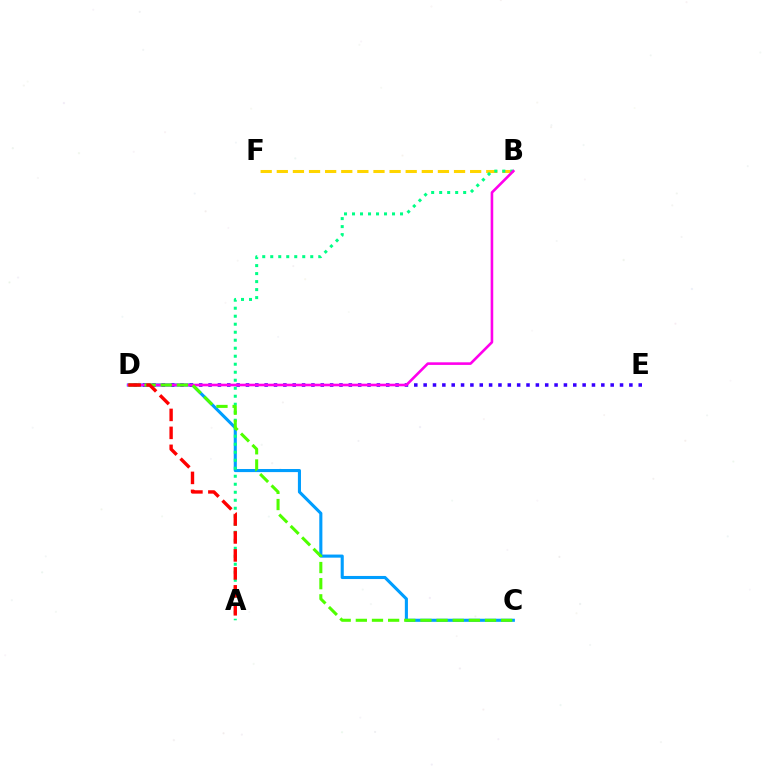{('C', 'D'): [{'color': '#009eff', 'line_style': 'solid', 'thickness': 2.23}, {'color': '#4fff00', 'line_style': 'dashed', 'thickness': 2.19}], ('B', 'F'): [{'color': '#ffd500', 'line_style': 'dashed', 'thickness': 2.19}], ('D', 'E'): [{'color': '#3700ff', 'line_style': 'dotted', 'thickness': 2.54}], ('A', 'B'): [{'color': '#00ff86', 'line_style': 'dotted', 'thickness': 2.17}], ('B', 'D'): [{'color': '#ff00ed', 'line_style': 'solid', 'thickness': 1.87}], ('A', 'D'): [{'color': '#ff0000', 'line_style': 'dashed', 'thickness': 2.44}]}